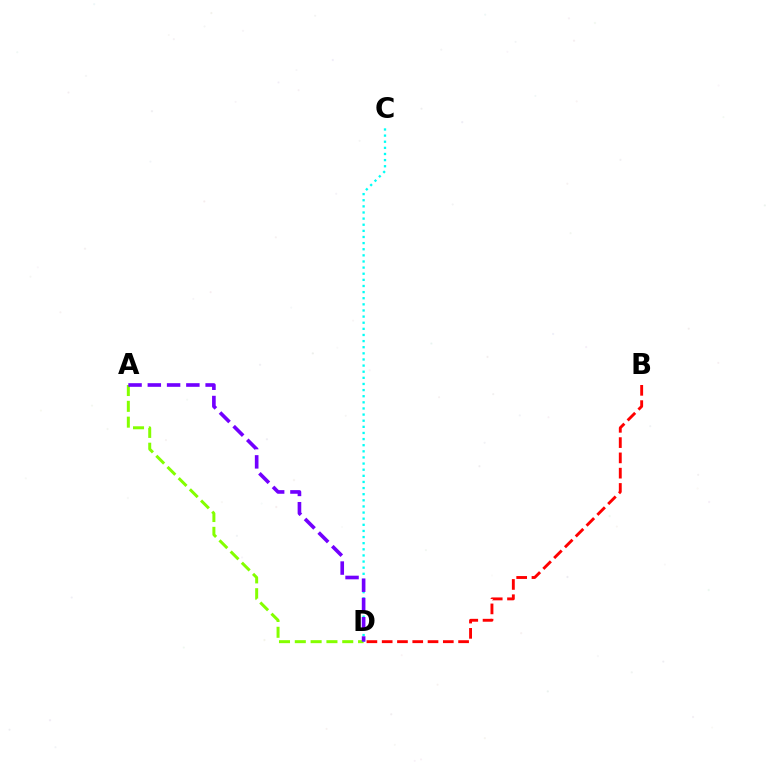{('A', 'D'): [{'color': '#84ff00', 'line_style': 'dashed', 'thickness': 2.15}, {'color': '#7200ff', 'line_style': 'dashed', 'thickness': 2.62}], ('C', 'D'): [{'color': '#00fff6', 'line_style': 'dotted', 'thickness': 1.66}], ('B', 'D'): [{'color': '#ff0000', 'line_style': 'dashed', 'thickness': 2.08}]}